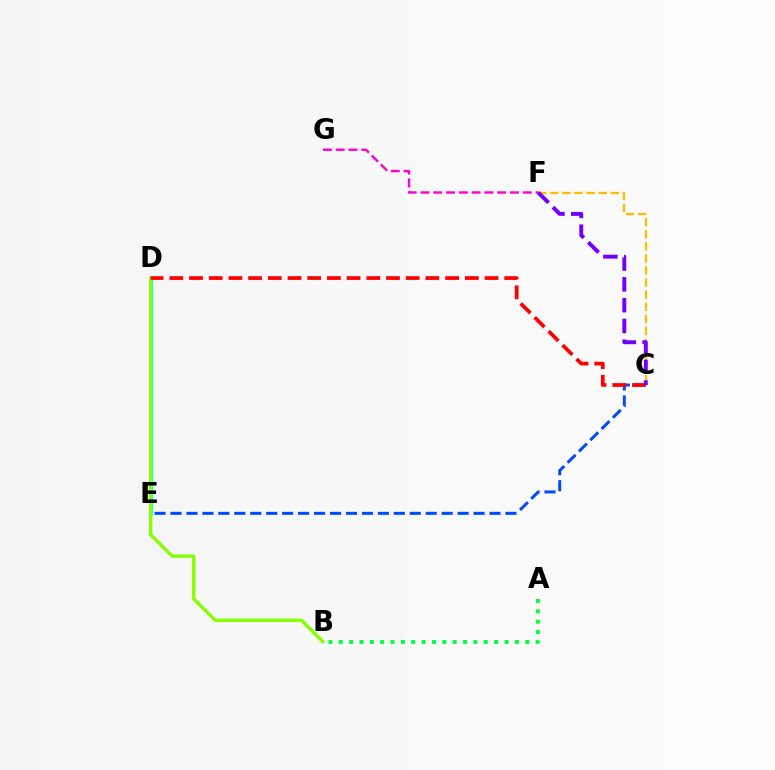{('A', 'B'): [{'color': '#00ff39', 'line_style': 'dotted', 'thickness': 2.82}], ('C', 'F'): [{'color': '#ffbd00', 'line_style': 'dashed', 'thickness': 1.64}, {'color': '#7200ff', 'line_style': 'dashed', 'thickness': 2.83}], ('D', 'E'): [{'color': '#00fff6', 'line_style': 'solid', 'thickness': 2.36}], ('B', 'D'): [{'color': '#84ff00', 'line_style': 'solid', 'thickness': 2.4}], ('C', 'E'): [{'color': '#004bff', 'line_style': 'dashed', 'thickness': 2.17}], ('C', 'D'): [{'color': '#ff0000', 'line_style': 'dashed', 'thickness': 2.68}], ('F', 'G'): [{'color': '#ff00cf', 'line_style': 'dashed', 'thickness': 1.74}]}